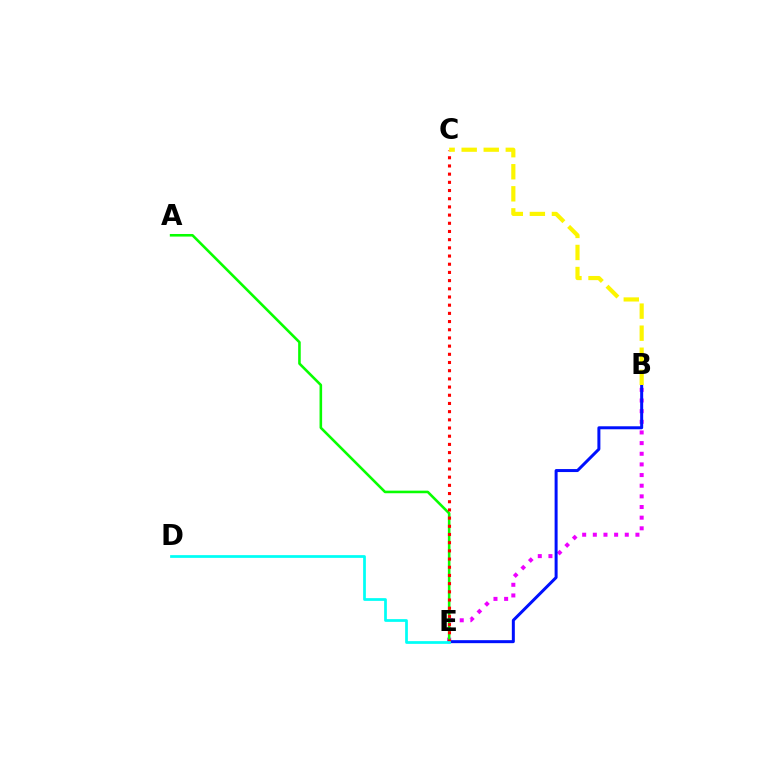{('B', 'E'): [{'color': '#ee00ff', 'line_style': 'dotted', 'thickness': 2.89}, {'color': '#0010ff', 'line_style': 'solid', 'thickness': 2.15}], ('A', 'E'): [{'color': '#08ff00', 'line_style': 'solid', 'thickness': 1.86}], ('C', 'E'): [{'color': '#ff0000', 'line_style': 'dotted', 'thickness': 2.23}], ('B', 'C'): [{'color': '#fcf500', 'line_style': 'dashed', 'thickness': 3.0}], ('D', 'E'): [{'color': '#00fff6', 'line_style': 'solid', 'thickness': 1.97}]}